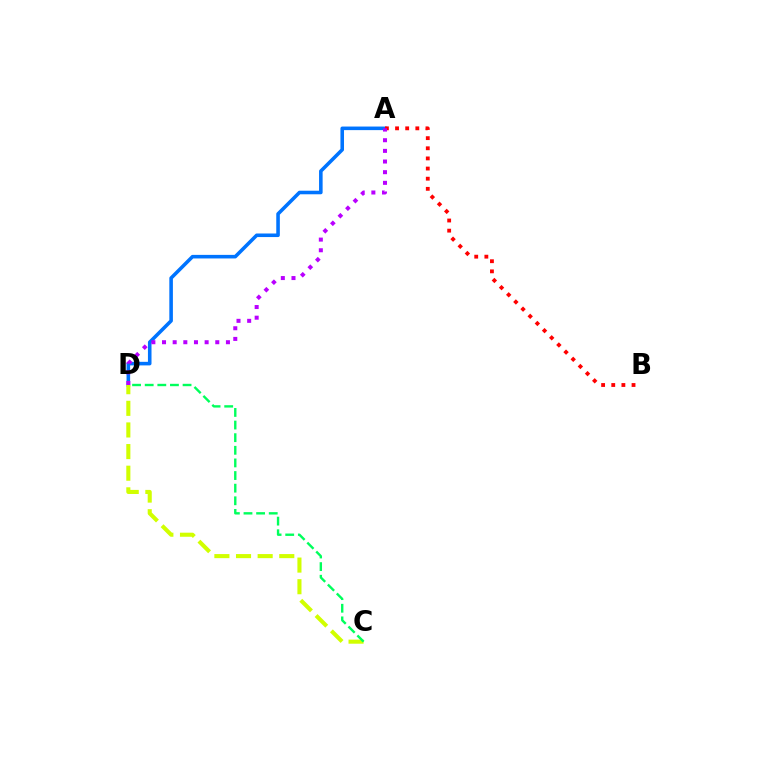{('A', 'D'): [{'color': '#0074ff', 'line_style': 'solid', 'thickness': 2.57}, {'color': '#b900ff', 'line_style': 'dotted', 'thickness': 2.89}], ('A', 'B'): [{'color': '#ff0000', 'line_style': 'dotted', 'thickness': 2.75}], ('C', 'D'): [{'color': '#d1ff00', 'line_style': 'dashed', 'thickness': 2.94}, {'color': '#00ff5c', 'line_style': 'dashed', 'thickness': 1.71}]}